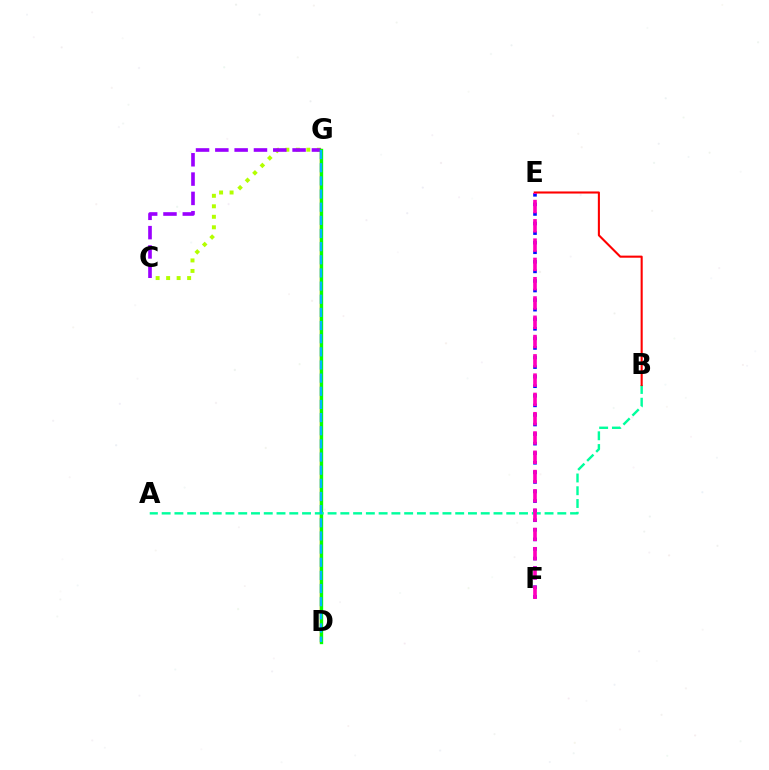{('D', 'G'): [{'color': '#ffa500', 'line_style': 'solid', 'thickness': 1.77}, {'color': '#08ff00', 'line_style': 'solid', 'thickness': 2.4}, {'color': '#00b5ff', 'line_style': 'dashed', 'thickness': 1.79}], ('E', 'F'): [{'color': '#0010ff', 'line_style': 'dotted', 'thickness': 2.6}, {'color': '#ff00bd', 'line_style': 'dashed', 'thickness': 2.62}], ('C', 'G'): [{'color': '#b3ff00', 'line_style': 'dotted', 'thickness': 2.85}, {'color': '#9b00ff', 'line_style': 'dashed', 'thickness': 2.62}], ('A', 'B'): [{'color': '#00ff9d', 'line_style': 'dashed', 'thickness': 1.73}], ('B', 'E'): [{'color': '#ff0000', 'line_style': 'solid', 'thickness': 1.51}]}